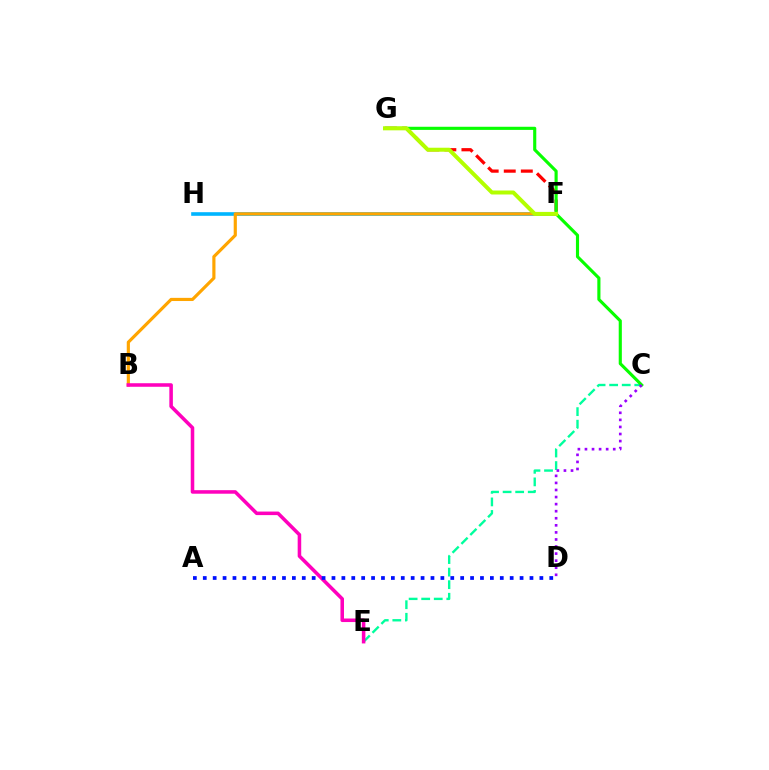{('C', 'E'): [{'color': '#00ff9d', 'line_style': 'dashed', 'thickness': 1.71}], ('F', 'H'): [{'color': '#00b5ff', 'line_style': 'solid', 'thickness': 2.61}], ('F', 'G'): [{'color': '#ff0000', 'line_style': 'dashed', 'thickness': 2.32}, {'color': '#b3ff00', 'line_style': 'solid', 'thickness': 2.87}], ('C', 'G'): [{'color': '#08ff00', 'line_style': 'solid', 'thickness': 2.25}], ('C', 'D'): [{'color': '#9b00ff', 'line_style': 'dotted', 'thickness': 1.92}], ('B', 'F'): [{'color': '#ffa500', 'line_style': 'solid', 'thickness': 2.28}], ('B', 'E'): [{'color': '#ff00bd', 'line_style': 'solid', 'thickness': 2.55}], ('A', 'D'): [{'color': '#0010ff', 'line_style': 'dotted', 'thickness': 2.69}]}